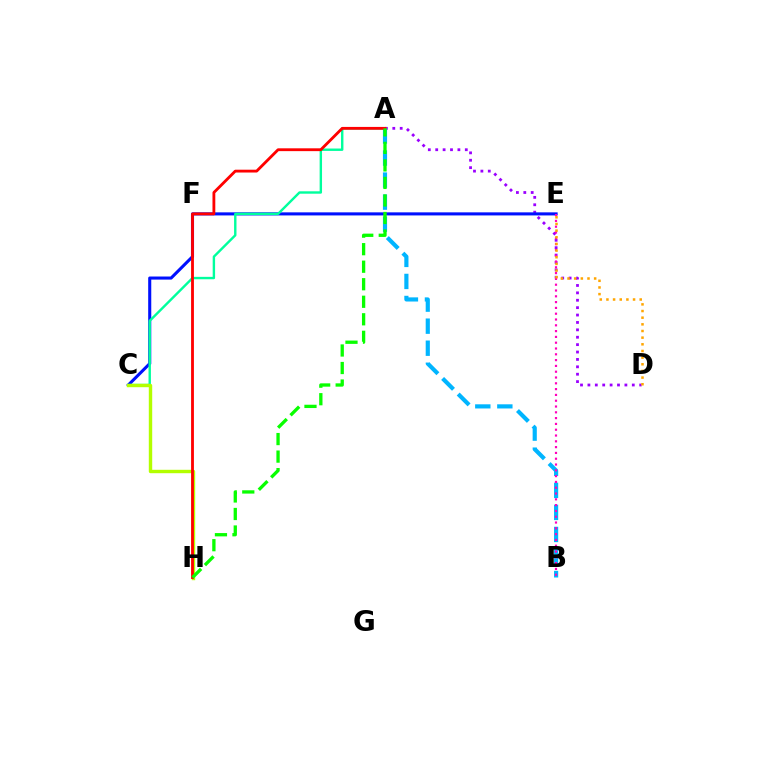{('A', 'D'): [{'color': '#9b00ff', 'line_style': 'dotted', 'thickness': 2.01}], ('C', 'E'): [{'color': '#0010ff', 'line_style': 'solid', 'thickness': 2.22}], ('A', 'C'): [{'color': '#00ff9d', 'line_style': 'solid', 'thickness': 1.73}], ('A', 'B'): [{'color': '#00b5ff', 'line_style': 'dashed', 'thickness': 2.99}], ('C', 'H'): [{'color': '#b3ff00', 'line_style': 'solid', 'thickness': 2.45}], ('B', 'E'): [{'color': '#ff00bd', 'line_style': 'dotted', 'thickness': 1.58}], ('A', 'H'): [{'color': '#ff0000', 'line_style': 'solid', 'thickness': 2.03}, {'color': '#08ff00', 'line_style': 'dashed', 'thickness': 2.38}], ('D', 'E'): [{'color': '#ffa500', 'line_style': 'dotted', 'thickness': 1.81}]}